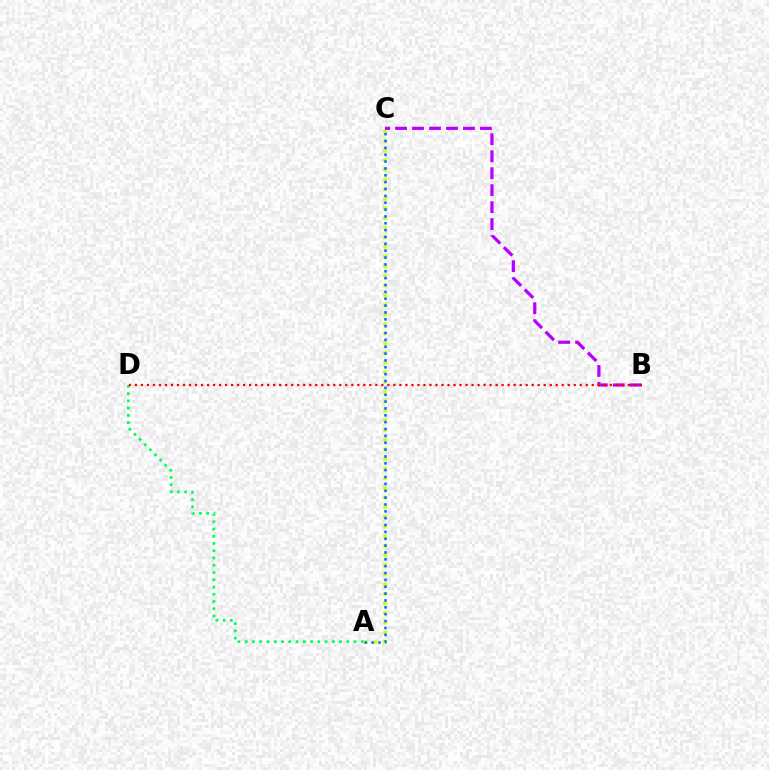{('A', 'D'): [{'color': '#00ff5c', 'line_style': 'dotted', 'thickness': 1.97}], ('A', 'C'): [{'color': '#d1ff00', 'line_style': 'dotted', 'thickness': 2.62}, {'color': '#0074ff', 'line_style': 'dotted', 'thickness': 1.86}], ('B', 'C'): [{'color': '#b900ff', 'line_style': 'dashed', 'thickness': 2.31}], ('B', 'D'): [{'color': '#ff0000', 'line_style': 'dotted', 'thickness': 1.63}]}